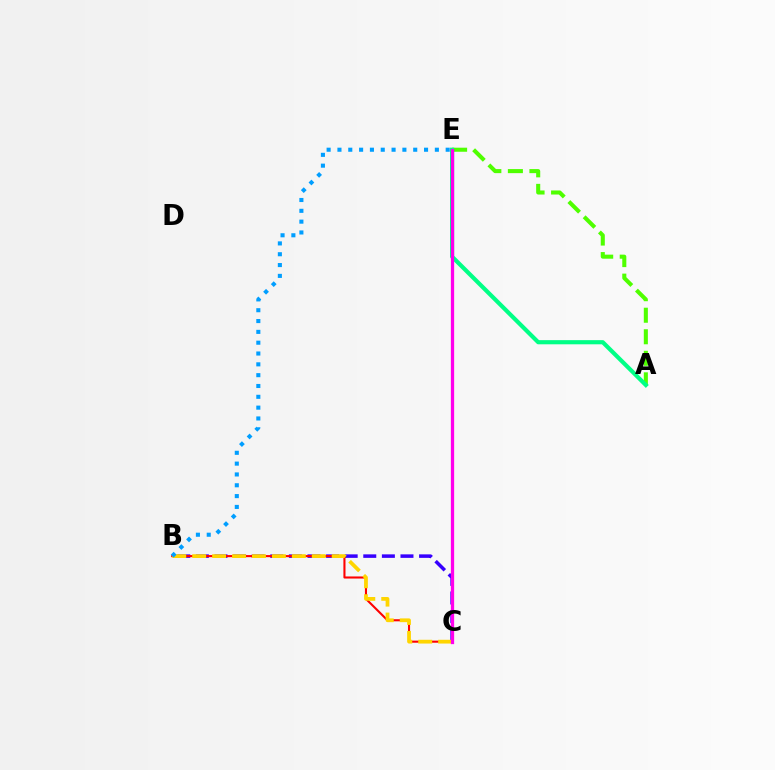{('B', 'C'): [{'color': '#3700ff', 'line_style': 'dashed', 'thickness': 2.53}, {'color': '#ff0000', 'line_style': 'solid', 'thickness': 1.51}, {'color': '#ffd500', 'line_style': 'dashed', 'thickness': 2.71}], ('A', 'E'): [{'color': '#4fff00', 'line_style': 'dashed', 'thickness': 2.93}, {'color': '#00ff86', 'line_style': 'solid', 'thickness': 2.99}], ('B', 'E'): [{'color': '#009eff', 'line_style': 'dotted', 'thickness': 2.94}], ('C', 'E'): [{'color': '#ff00ed', 'line_style': 'solid', 'thickness': 2.36}]}